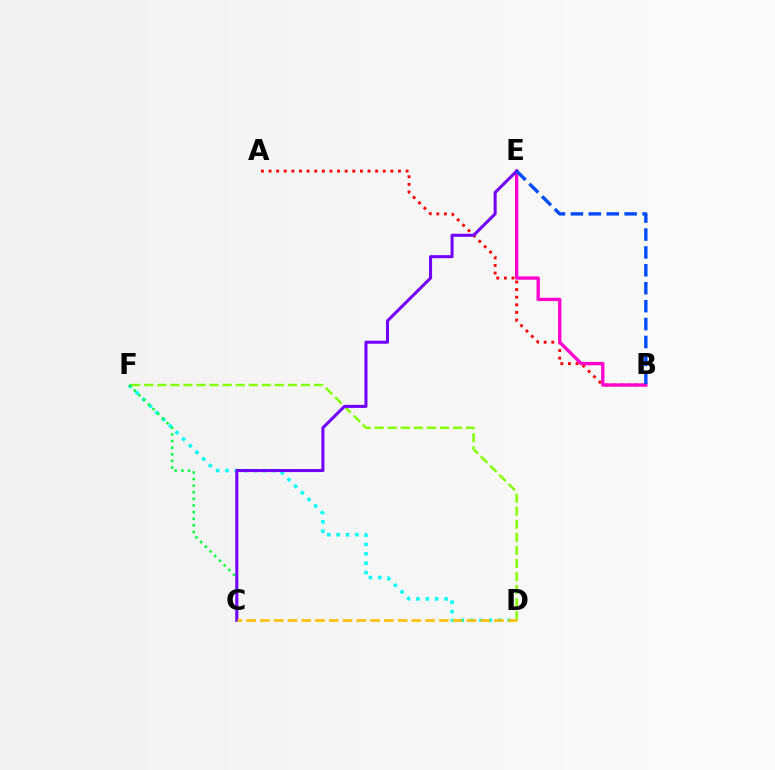{('D', 'F'): [{'color': '#00fff6', 'line_style': 'dotted', 'thickness': 2.55}, {'color': '#84ff00', 'line_style': 'dashed', 'thickness': 1.77}], ('A', 'B'): [{'color': '#ff0000', 'line_style': 'dotted', 'thickness': 2.07}], ('C', 'F'): [{'color': '#00ff39', 'line_style': 'dotted', 'thickness': 1.8}], ('B', 'E'): [{'color': '#ff00cf', 'line_style': 'solid', 'thickness': 2.4}, {'color': '#004bff', 'line_style': 'dashed', 'thickness': 2.43}], ('C', 'E'): [{'color': '#7200ff', 'line_style': 'solid', 'thickness': 2.19}], ('C', 'D'): [{'color': '#ffbd00', 'line_style': 'dashed', 'thickness': 1.87}]}